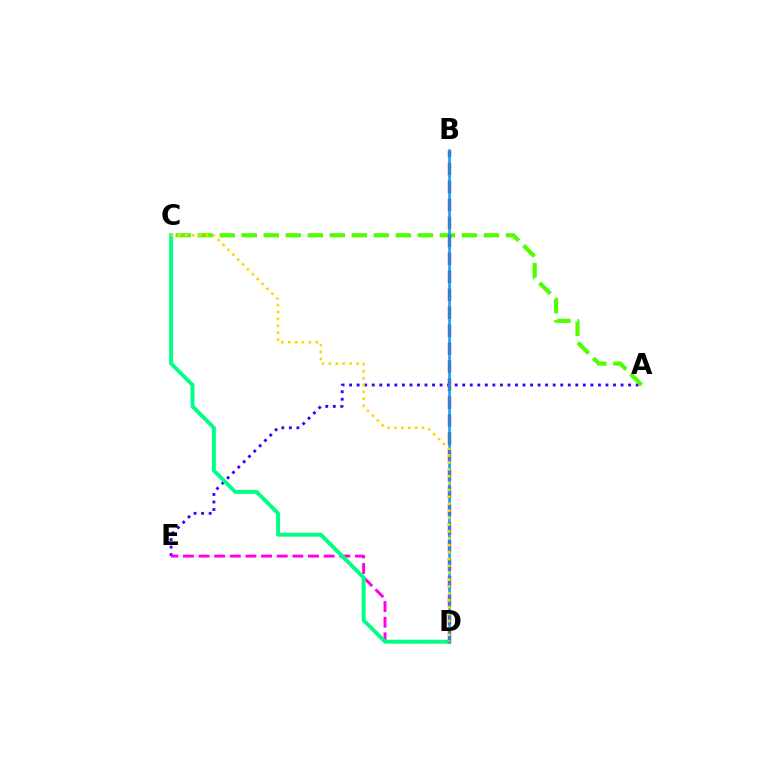{('A', 'E'): [{'color': '#3700ff', 'line_style': 'dotted', 'thickness': 2.05}], ('D', 'E'): [{'color': '#ff00ed', 'line_style': 'dashed', 'thickness': 2.12}], ('A', 'C'): [{'color': '#4fff00', 'line_style': 'dashed', 'thickness': 2.99}], ('C', 'D'): [{'color': '#00ff86', 'line_style': 'solid', 'thickness': 2.81}, {'color': '#ffd500', 'line_style': 'dotted', 'thickness': 1.87}], ('B', 'D'): [{'color': '#ff0000', 'line_style': 'dashed', 'thickness': 2.44}, {'color': '#009eff', 'line_style': 'solid', 'thickness': 1.8}]}